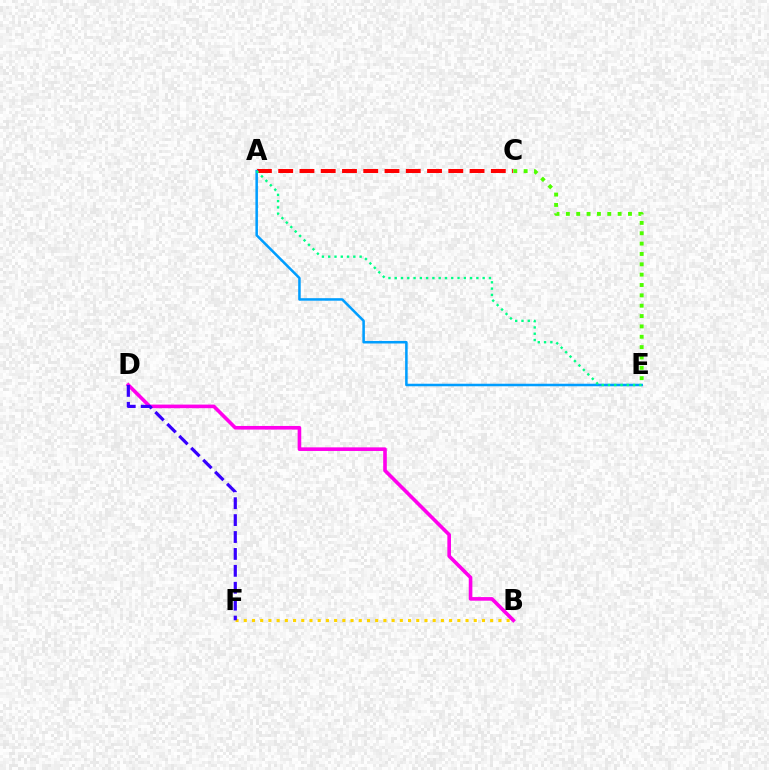{('C', 'E'): [{'color': '#4fff00', 'line_style': 'dotted', 'thickness': 2.81}], ('B', 'F'): [{'color': '#ffd500', 'line_style': 'dotted', 'thickness': 2.23}], ('A', 'C'): [{'color': '#ff0000', 'line_style': 'dashed', 'thickness': 2.89}], ('B', 'D'): [{'color': '#ff00ed', 'line_style': 'solid', 'thickness': 2.6}], ('D', 'F'): [{'color': '#3700ff', 'line_style': 'dashed', 'thickness': 2.3}], ('A', 'E'): [{'color': '#009eff', 'line_style': 'solid', 'thickness': 1.82}, {'color': '#00ff86', 'line_style': 'dotted', 'thickness': 1.71}]}